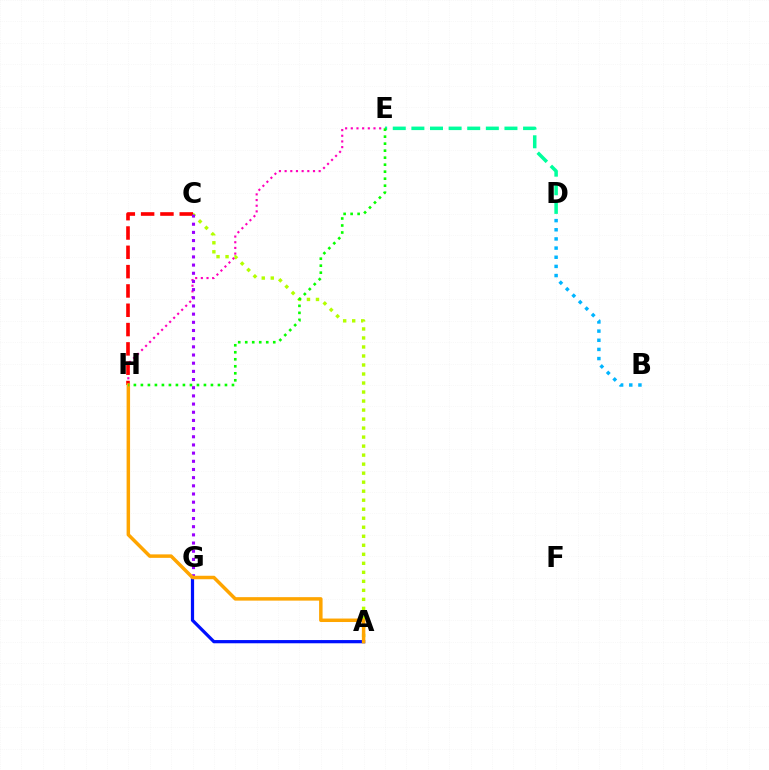{('A', 'C'): [{'color': '#b3ff00', 'line_style': 'dotted', 'thickness': 2.45}], ('E', 'H'): [{'color': '#ff00bd', 'line_style': 'dotted', 'thickness': 1.54}, {'color': '#08ff00', 'line_style': 'dotted', 'thickness': 1.9}], ('B', 'D'): [{'color': '#00b5ff', 'line_style': 'dotted', 'thickness': 2.49}], ('C', 'H'): [{'color': '#ff0000', 'line_style': 'dashed', 'thickness': 2.62}], ('A', 'G'): [{'color': '#0010ff', 'line_style': 'solid', 'thickness': 2.32}], ('C', 'G'): [{'color': '#9b00ff', 'line_style': 'dotted', 'thickness': 2.22}], ('A', 'H'): [{'color': '#ffa500', 'line_style': 'solid', 'thickness': 2.51}], ('D', 'E'): [{'color': '#00ff9d', 'line_style': 'dashed', 'thickness': 2.53}]}